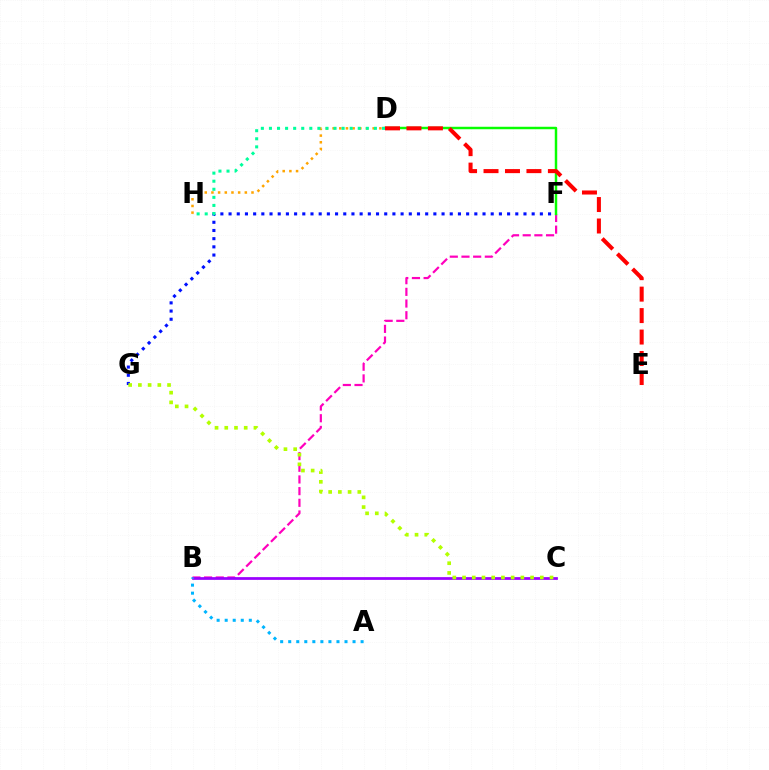{('B', 'F'): [{'color': '#ff00bd', 'line_style': 'dashed', 'thickness': 1.59}], ('D', 'F'): [{'color': '#08ff00', 'line_style': 'solid', 'thickness': 1.77}], ('B', 'C'): [{'color': '#9b00ff', 'line_style': 'solid', 'thickness': 1.97}], ('D', 'H'): [{'color': '#ffa500', 'line_style': 'dotted', 'thickness': 1.81}, {'color': '#00ff9d', 'line_style': 'dotted', 'thickness': 2.19}], ('F', 'G'): [{'color': '#0010ff', 'line_style': 'dotted', 'thickness': 2.23}], ('C', 'G'): [{'color': '#b3ff00', 'line_style': 'dotted', 'thickness': 2.64}], ('D', 'E'): [{'color': '#ff0000', 'line_style': 'dashed', 'thickness': 2.92}], ('A', 'B'): [{'color': '#00b5ff', 'line_style': 'dotted', 'thickness': 2.19}]}